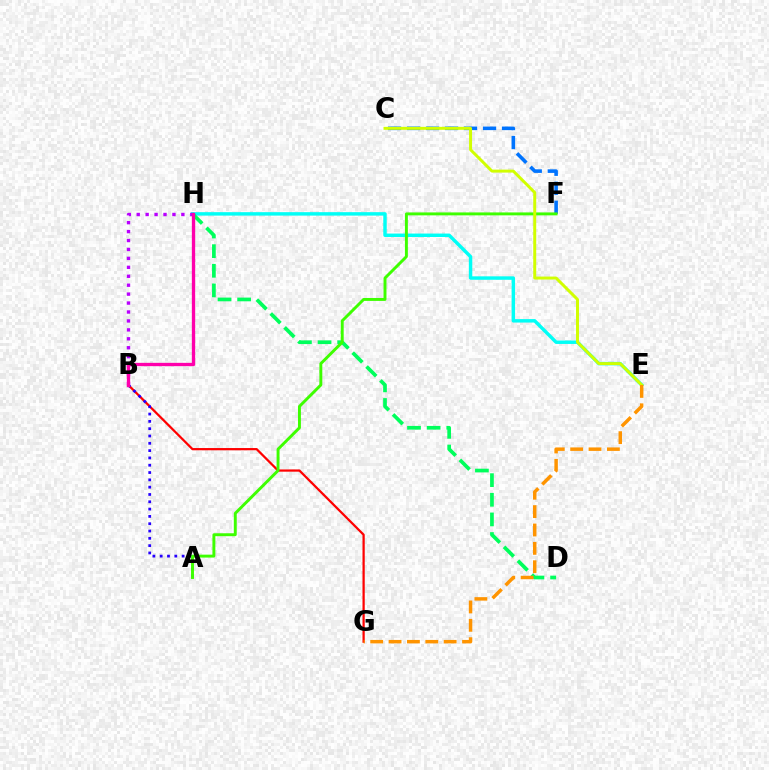{('E', 'H'): [{'color': '#00fff6', 'line_style': 'solid', 'thickness': 2.48}], ('B', 'G'): [{'color': '#ff0000', 'line_style': 'solid', 'thickness': 1.62}], ('D', 'H'): [{'color': '#00ff5c', 'line_style': 'dashed', 'thickness': 2.67}], ('B', 'H'): [{'color': '#b900ff', 'line_style': 'dotted', 'thickness': 2.43}, {'color': '#ff00ac', 'line_style': 'solid', 'thickness': 2.39}], ('A', 'B'): [{'color': '#2500ff', 'line_style': 'dotted', 'thickness': 1.99}], ('C', 'F'): [{'color': '#0074ff', 'line_style': 'dashed', 'thickness': 2.58}], ('A', 'F'): [{'color': '#3dff00', 'line_style': 'solid', 'thickness': 2.11}], ('C', 'E'): [{'color': '#d1ff00', 'line_style': 'solid', 'thickness': 2.14}], ('E', 'G'): [{'color': '#ff9400', 'line_style': 'dashed', 'thickness': 2.5}]}